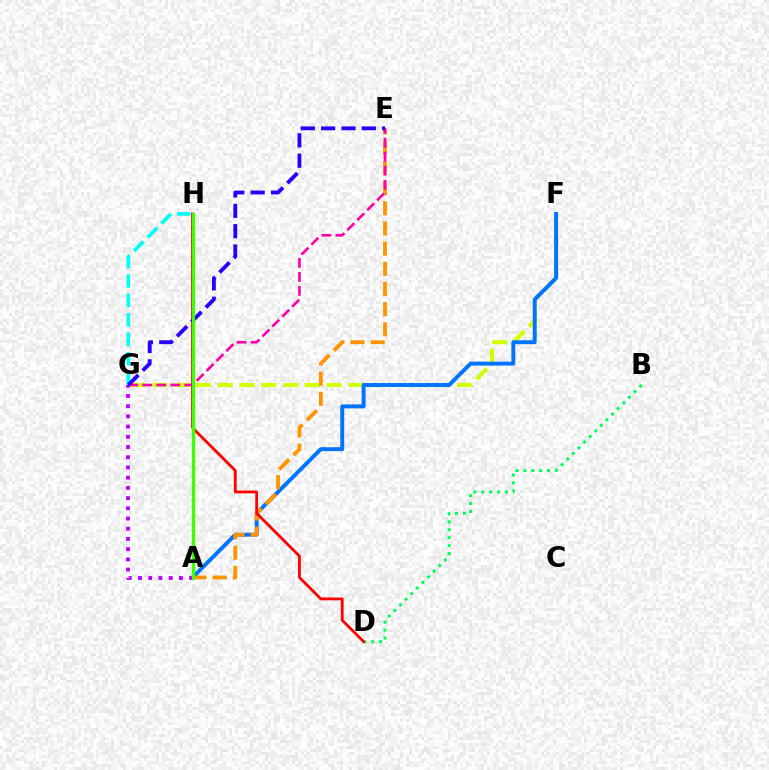{('F', 'G'): [{'color': '#d1ff00', 'line_style': 'dashed', 'thickness': 2.95}], ('A', 'F'): [{'color': '#0074ff', 'line_style': 'solid', 'thickness': 2.82}], ('A', 'E'): [{'color': '#ff9400', 'line_style': 'dashed', 'thickness': 2.74}], ('B', 'D'): [{'color': '#00ff5c', 'line_style': 'dotted', 'thickness': 2.16}], ('G', 'H'): [{'color': '#00fff6', 'line_style': 'dashed', 'thickness': 2.64}], ('D', 'H'): [{'color': '#ff0000', 'line_style': 'solid', 'thickness': 2.0}], ('E', 'G'): [{'color': '#ff00ac', 'line_style': 'dashed', 'thickness': 1.9}, {'color': '#2500ff', 'line_style': 'dashed', 'thickness': 2.77}], ('A', 'G'): [{'color': '#b900ff', 'line_style': 'dotted', 'thickness': 2.77}], ('A', 'H'): [{'color': '#3dff00', 'line_style': 'solid', 'thickness': 2.38}]}